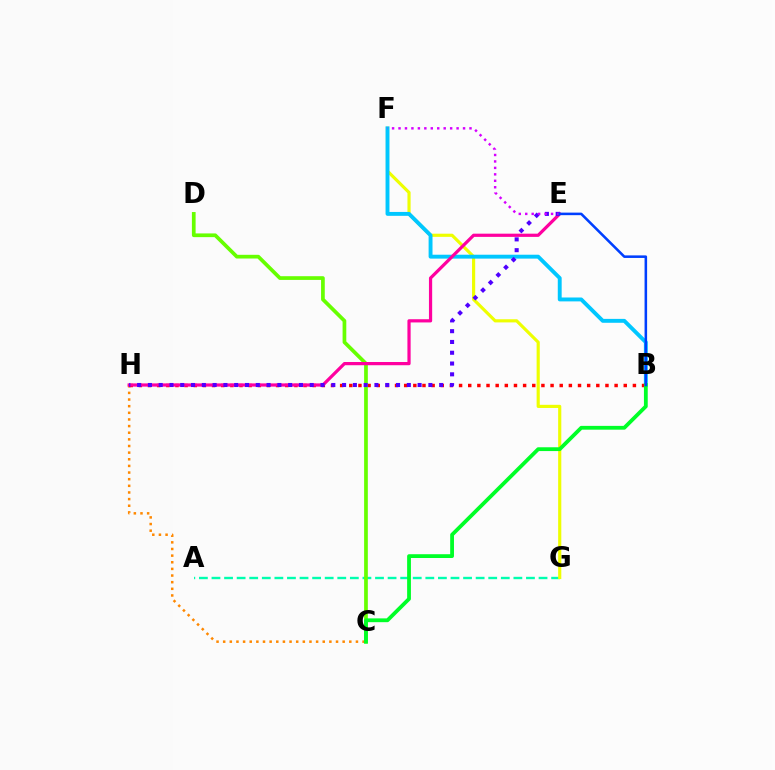{('A', 'G'): [{'color': '#00ffaf', 'line_style': 'dashed', 'thickness': 1.71}], ('F', 'G'): [{'color': '#eeff00', 'line_style': 'solid', 'thickness': 2.27}], ('C', 'H'): [{'color': '#ff8800', 'line_style': 'dotted', 'thickness': 1.8}], ('B', 'F'): [{'color': '#00c7ff', 'line_style': 'solid', 'thickness': 2.8}], ('B', 'H'): [{'color': '#ff0000', 'line_style': 'dotted', 'thickness': 2.49}], ('C', 'D'): [{'color': '#66ff00', 'line_style': 'solid', 'thickness': 2.67}], ('E', 'H'): [{'color': '#ff00a0', 'line_style': 'solid', 'thickness': 2.31}, {'color': '#4f00ff', 'line_style': 'dotted', 'thickness': 2.93}], ('B', 'C'): [{'color': '#00ff27', 'line_style': 'solid', 'thickness': 2.73}], ('E', 'F'): [{'color': '#d600ff', 'line_style': 'dotted', 'thickness': 1.75}], ('B', 'E'): [{'color': '#003fff', 'line_style': 'solid', 'thickness': 1.84}]}